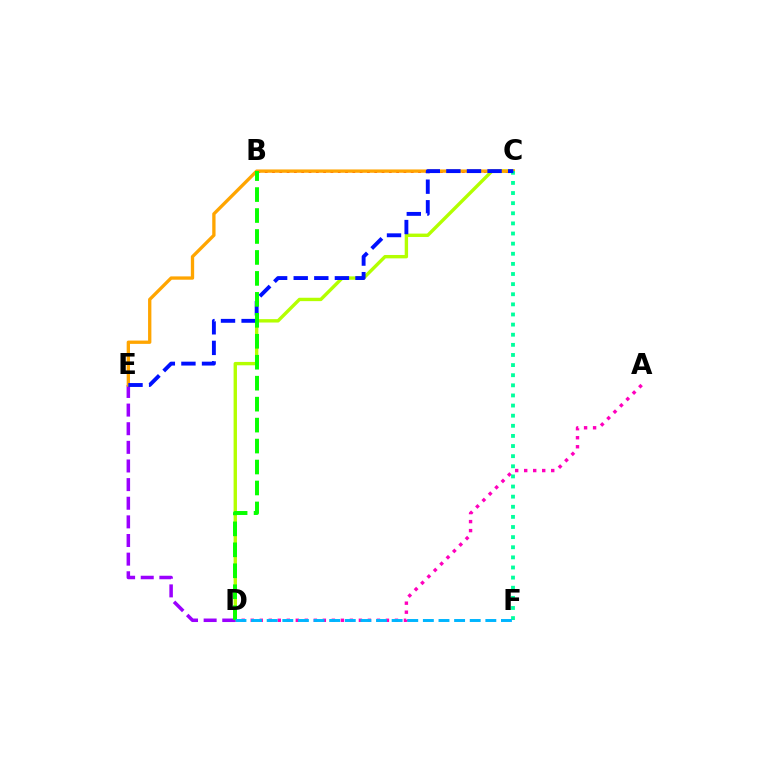{('C', 'D'): [{'color': '#b3ff00', 'line_style': 'solid', 'thickness': 2.44}], ('D', 'E'): [{'color': '#9b00ff', 'line_style': 'dashed', 'thickness': 2.53}], ('B', 'C'): [{'color': '#ff0000', 'line_style': 'dotted', 'thickness': 1.98}], ('C', 'E'): [{'color': '#ffa500', 'line_style': 'solid', 'thickness': 2.39}, {'color': '#0010ff', 'line_style': 'dashed', 'thickness': 2.8}], ('A', 'D'): [{'color': '#ff00bd', 'line_style': 'dotted', 'thickness': 2.45}], ('C', 'F'): [{'color': '#00ff9d', 'line_style': 'dotted', 'thickness': 2.75}], ('B', 'D'): [{'color': '#08ff00', 'line_style': 'dashed', 'thickness': 2.85}], ('D', 'F'): [{'color': '#00b5ff', 'line_style': 'dashed', 'thickness': 2.12}]}